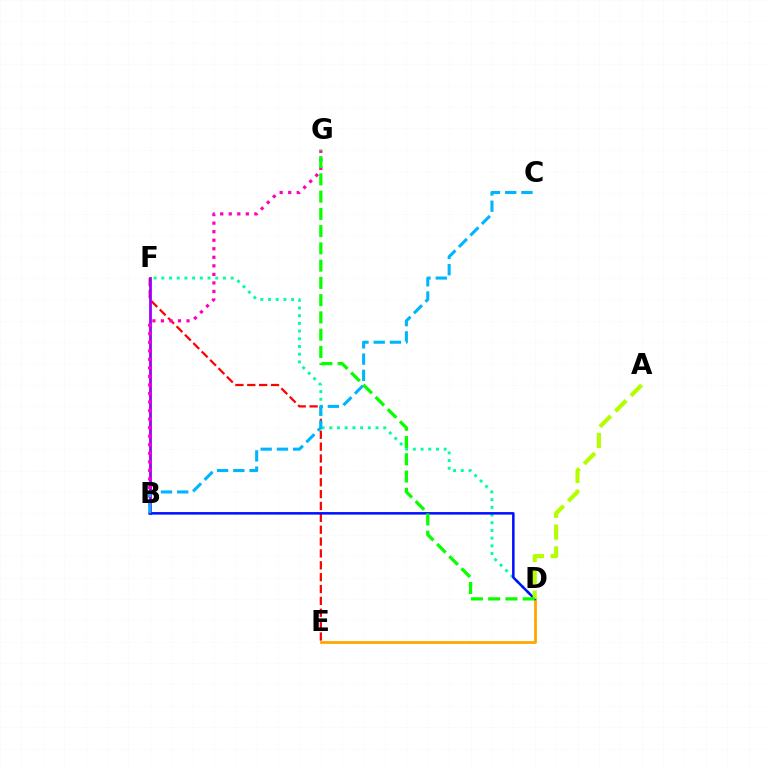{('D', 'E'): [{'color': '#ffa500', 'line_style': 'solid', 'thickness': 1.97}], ('E', 'F'): [{'color': '#ff0000', 'line_style': 'dashed', 'thickness': 1.61}], ('B', 'F'): [{'color': '#9b00ff', 'line_style': 'solid', 'thickness': 2.01}], ('B', 'G'): [{'color': '#ff00bd', 'line_style': 'dotted', 'thickness': 2.32}], ('D', 'F'): [{'color': '#00ff9d', 'line_style': 'dotted', 'thickness': 2.09}], ('B', 'D'): [{'color': '#0010ff', 'line_style': 'solid', 'thickness': 1.81}], ('A', 'D'): [{'color': '#b3ff00', 'line_style': 'dashed', 'thickness': 2.97}], ('B', 'C'): [{'color': '#00b5ff', 'line_style': 'dashed', 'thickness': 2.21}], ('D', 'G'): [{'color': '#08ff00', 'line_style': 'dashed', 'thickness': 2.34}]}